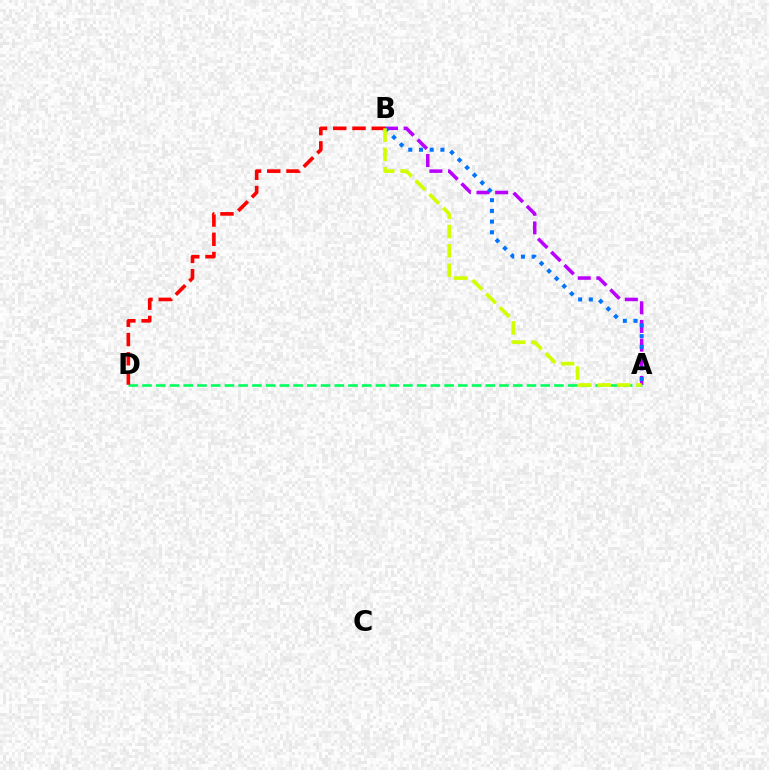{('A', 'B'): [{'color': '#b900ff', 'line_style': 'dashed', 'thickness': 2.53}, {'color': '#0074ff', 'line_style': 'dotted', 'thickness': 2.91}, {'color': '#d1ff00', 'line_style': 'dashed', 'thickness': 2.63}], ('A', 'D'): [{'color': '#00ff5c', 'line_style': 'dashed', 'thickness': 1.87}], ('B', 'D'): [{'color': '#ff0000', 'line_style': 'dashed', 'thickness': 2.62}]}